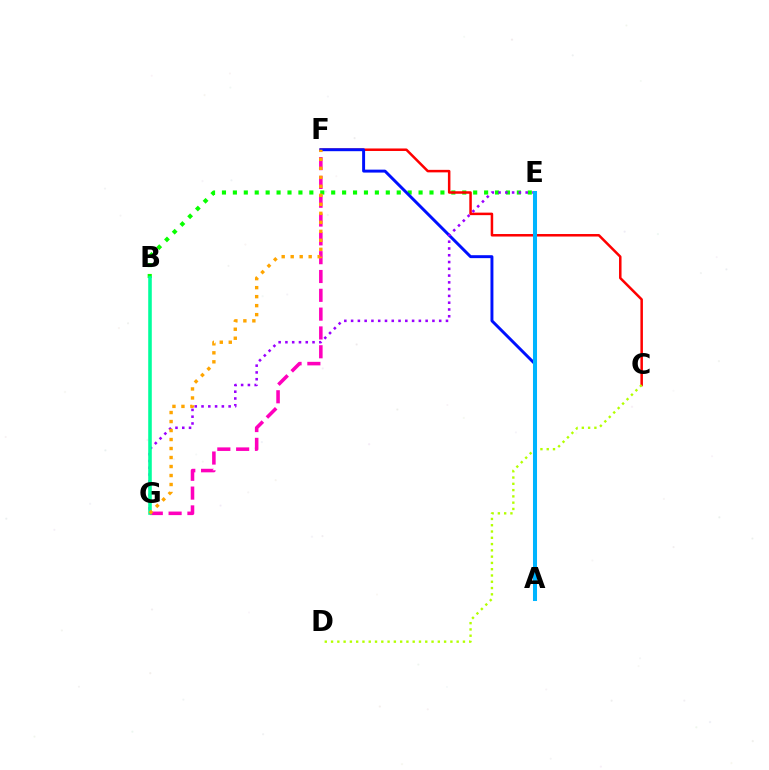{('B', 'E'): [{'color': '#08ff00', 'line_style': 'dotted', 'thickness': 2.97}], ('C', 'F'): [{'color': '#ff0000', 'line_style': 'solid', 'thickness': 1.81}], ('F', 'G'): [{'color': '#ff00bd', 'line_style': 'dashed', 'thickness': 2.56}, {'color': '#ffa500', 'line_style': 'dotted', 'thickness': 2.44}], ('C', 'D'): [{'color': '#b3ff00', 'line_style': 'dotted', 'thickness': 1.71}], ('A', 'F'): [{'color': '#0010ff', 'line_style': 'solid', 'thickness': 2.12}], ('E', 'G'): [{'color': '#9b00ff', 'line_style': 'dotted', 'thickness': 1.84}], ('B', 'G'): [{'color': '#00ff9d', 'line_style': 'solid', 'thickness': 2.57}], ('A', 'E'): [{'color': '#00b5ff', 'line_style': 'solid', 'thickness': 2.91}]}